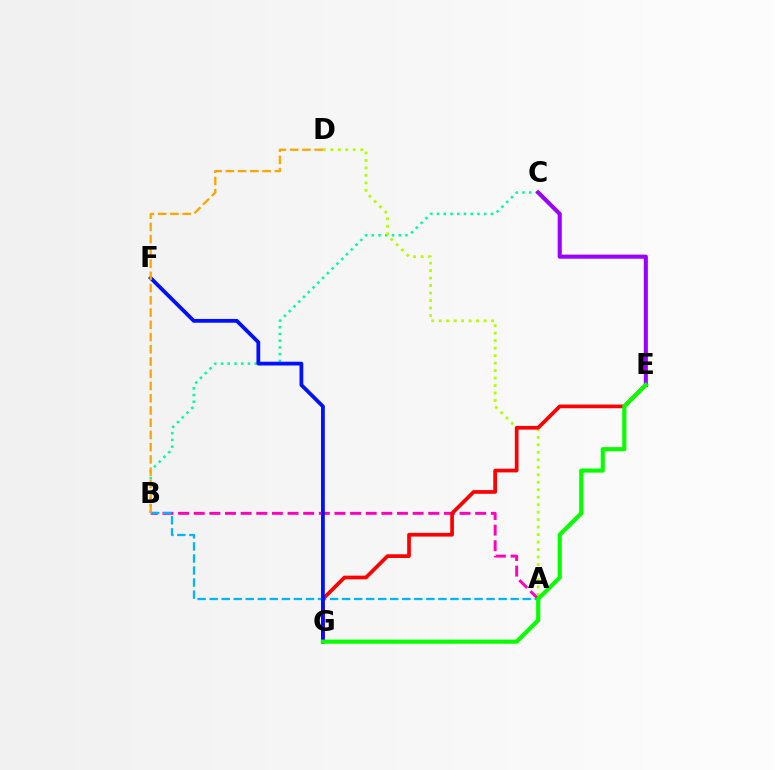{('B', 'C'): [{'color': '#00ff9d', 'line_style': 'dotted', 'thickness': 1.83}], ('A', 'D'): [{'color': '#b3ff00', 'line_style': 'dotted', 'thickness': 2.03}], ('A', 'B'): [{'color': '#ff00bd', 'line_style': 'dashed', 'thickness': 2.12}, {'color': '#00b5ff', 'line_style': 'dashed', 'thickness': 1.64}], ('E', 'G'): [{'color': '#ff0000', 'line_style': 'solid', 'thickness': 2.67}, {'color': '#08ff00', 'line_style': 'solid', 'thickness': 2.97}], ('F', 'G'): [{'color': '#0010ff', 'line_style': 'solid', 'thickness': 2.72}], ('C', 'E'): [{'color': '#9b00ff', 'line_style': 'solid', 'thickness': 2.94}], ('B', 'D'): [{'color': '#ffa500', 'line_style': 'dashed', 'thickness': 1.66}]}